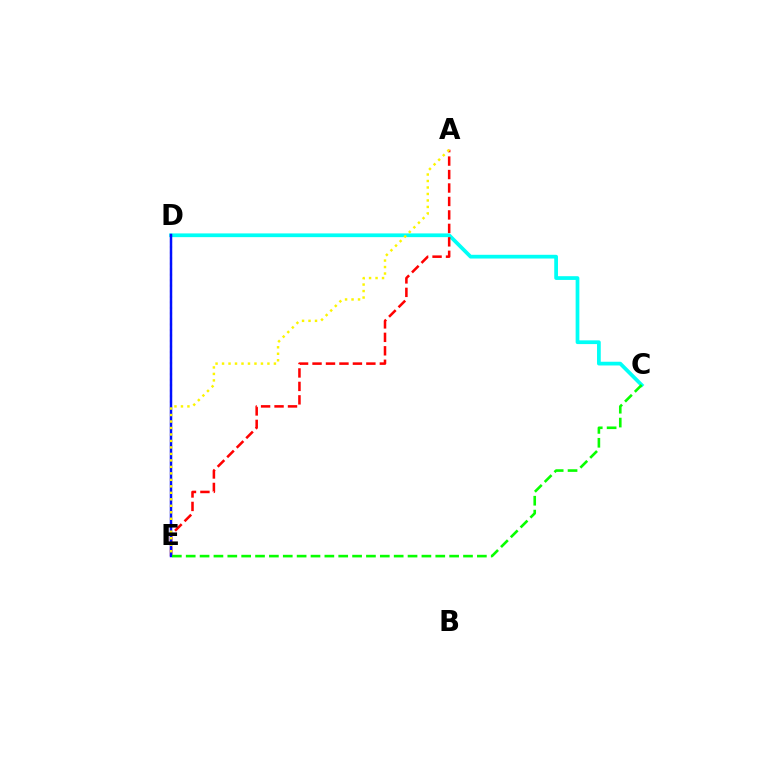{('C', 'D'): [{'color': '#00fff6', 'line_style': 'solid', 'thickness': 2.69}], ('D', 'E'): [{'color': '#ee00ff', 'line_style': 'dotted', 'thickness': 1.5}, {'color': '#0010ff', 'line_style': 'solid', 'thickness': 1.79}], ('A', 'E'): [{'color': '#ff0000', 'line_style': 'dashed', 'thickness': 1.83}, {'color': '#fcf500', 'line_style': 'dotted', 'thickness': 1.76}], ('C', 'E'): [{'color': '#08ff00', 'line_style': 'dashed', 'thickness': 1.88}]}